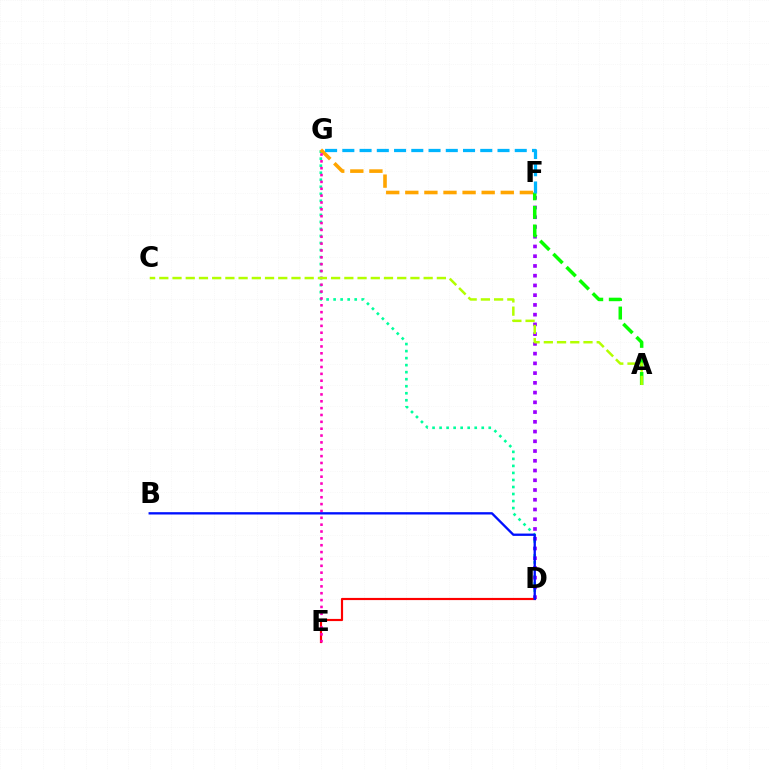{('D', 'G'): [{'color': '#00ff9d', 'line_style': 'dotted', 'thickness': 1.91}], ('F', 'G'): [{'color': '#ffa500', 'line_style': 'dashed', 'thickness': 2.59}, {'color': '#00b5ff', 'line_style': 'dashed', 'thickness': 2.34}], ('D', 'F'): [{'color': '#9b00ff', 'line_style': 'dotted', 'thickness': 2.65}], ('A', 'F'): [{'color': '#08ff00', 'line_style': 'dashed', 'thickness': 2.52}], ('D', 'E'): [{'color': '#ff0000', 'line_style': 'solid', 'thickness': 1.56}], ('E', 'G'): [{'color': '#ff00bd', 'line_style': 'dotted', 'thickness': 1.86}], ('B', 'D'): [{'color': '#0010ff', 'line_style': 'solid', 'thickness': 1.68}], ('A', 'C'): [{'color': '#b3ff00', 'line_style': 'dashed', 'thickness': 1.8}]}